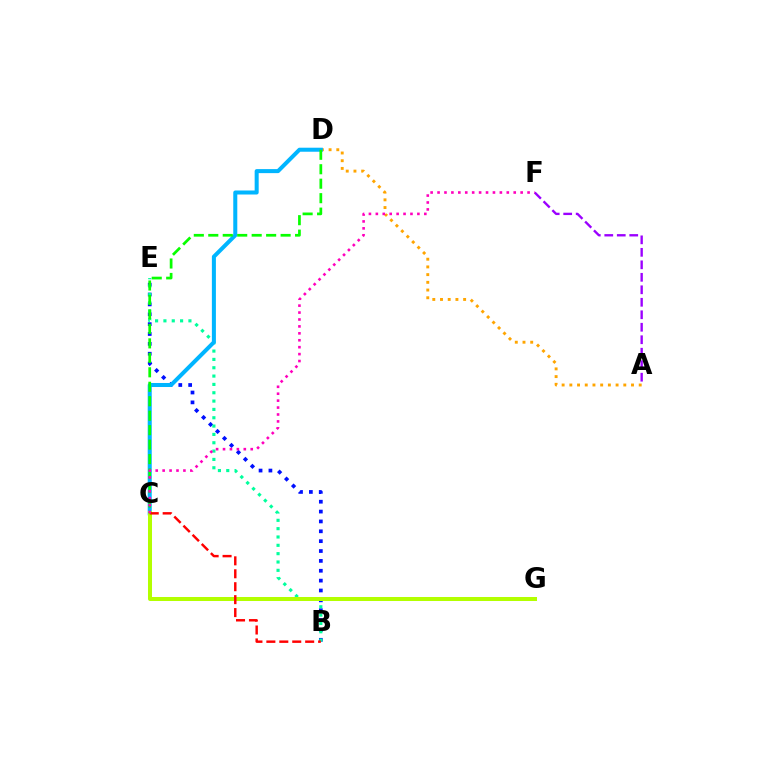{('B', 'E'): [{'color': '#0010ff', 'line_style': 'dotted', 'thickness': 2.68}, {'color': '#00ff9d', 'line_style': 'dotted', 'thickness': 2.26}], ('A', 'D'): [{'color': '#ffa500', 'line_style': 'dotted', 'thickness': 2.09}], ('C', 'D'): [{'color': '#00b5ff', 'line_style': 'solid', 'thickness': 2.9}, {'color': '#08ff00', 'line_style': 'dashed', 'thickness': 1.97}], ('C', 'G'): [{'color': '#b3ff00', 'line_style': 'solid', 'thickness': 2.89}], ('A', 'F'): [{'color': '#9b00ff', 'line_style': 'dashed', 'thickness': 1.7}], ('B', 'C'): [{'color': '#ff0000', 'line_style': 'dashed', 'thickness': 1.76}], ('C', 'F'): [{'color': '#ff00bd', 'line_style': 'dotted', 'thickness': 1.88}]}